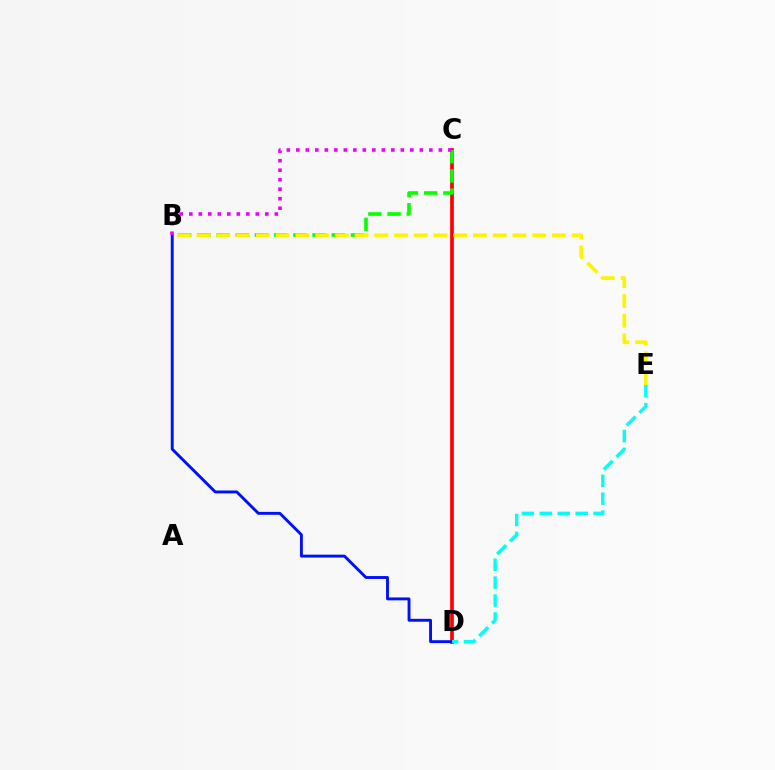{('C', 'D'): [{'color': '#ff0000', 'line_style': 'solid', 'thickness': 2.67}], ('B', 'C'): [{'color': '#08ff00', 'line_style': 'dashed', 'thickness': 2.61}, {'color': '#ee00ff', 'line_style': 'dotted', 'thickness': 2.58}], ('B', 'D'): [{'color': '#0010ff', 'line_style': 'solid', 'thickness': 2.09}], ('B', 'E'): [{'color': '#fcf500', 'line_style': 'dashed', 'thickness': 2.68}], ('D', 'E'): [{'color': '#00fff6', 'line_style': 'dashed', 'thickness': 2.43}]}